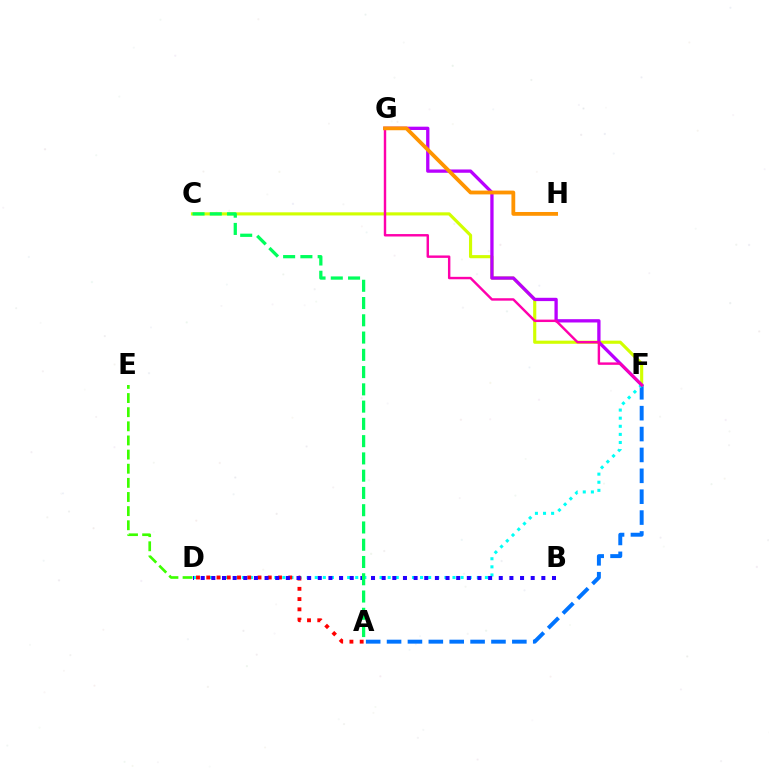{('D', 'E'): [{'color': '#3dff00', 'line_style': 'dashed', 'thickness': 1.92}], ('A', 'F'): [{'color': '#0074ff', 'line_style': 'dashed', 'thickness': 2.84}], ('C', 'F'): [{'color': '#d1ff00', 'line_style': 'solid', 'thickness': 2.26}], ('D', 'F'): [{'color': '#00fff6', 'line_style': 'dotted', 'thickness': 2.2}], ('A', 'D'): [{'color': '#ff0000', 'line_style': 'dotted', 'thickness': 2.79}], ('B', 'D'): [{'color': '#2500ff', 'line_style': 'dotted', 'thickness': 2.89}], ('A', 'C'): [{'color': '#00ff5c', 'line_style': 'dashed', 'thickness': 2.35}], ('F', 'G'): [{'color': '#b900ff', 'line_style': 'solid', 'thickness': 2.38}, {'color': '#ff00ac', 'line_style': 'solid', 'thickness': 1.75}], ('G', 'H'): [{'color': '#ff9400', 'line_style': 'solid', 'thickness': 2.74}]}